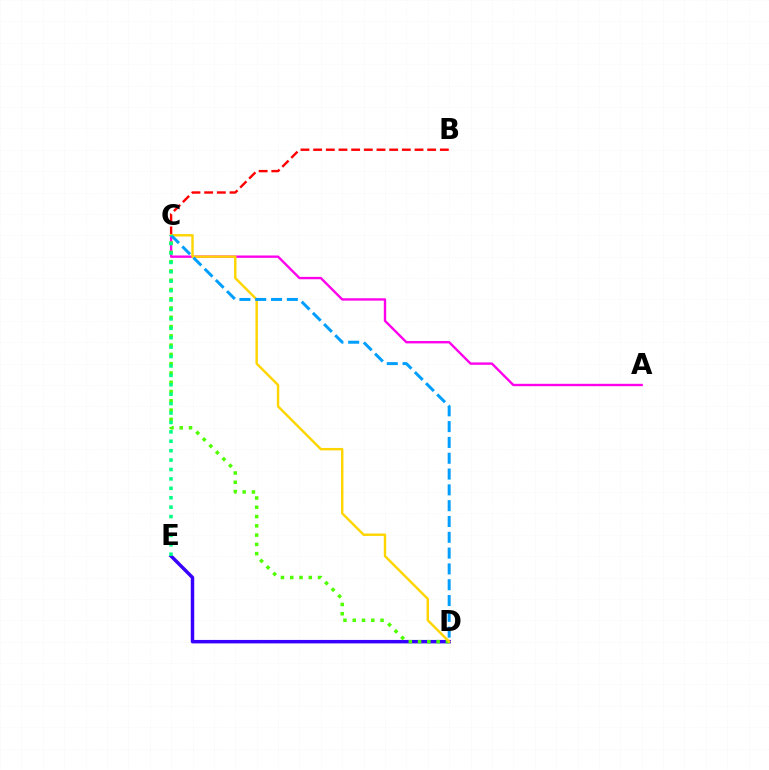{('D', 'E'): [{'color': '#3700ff', 'line_style': 'solid', 'thickness': 2.49}], ('B', 'C'): [{'color': '#ff0000', 'line_style': 'dashed', 'thickness': 1.72}], ('A', 'C'): [{'color': '#ff00ed', 'line_style': 'solid', 'thickness': 1.71}], ('C', 'D'): [{'color': '#4fff00', 'line_style': 'dotted', 'thickness': 2.52}, {'color': '#ffd500', 'line_style': 'solid', 'thickness': 1.75}, {'color': '#009eff', 'line_style': 'dashed', 'thickness': 2.15}], ('C', 'E'): [{'color': '#00ff86', 'line_style': 'dotted', 'thickness': 2.56}]}